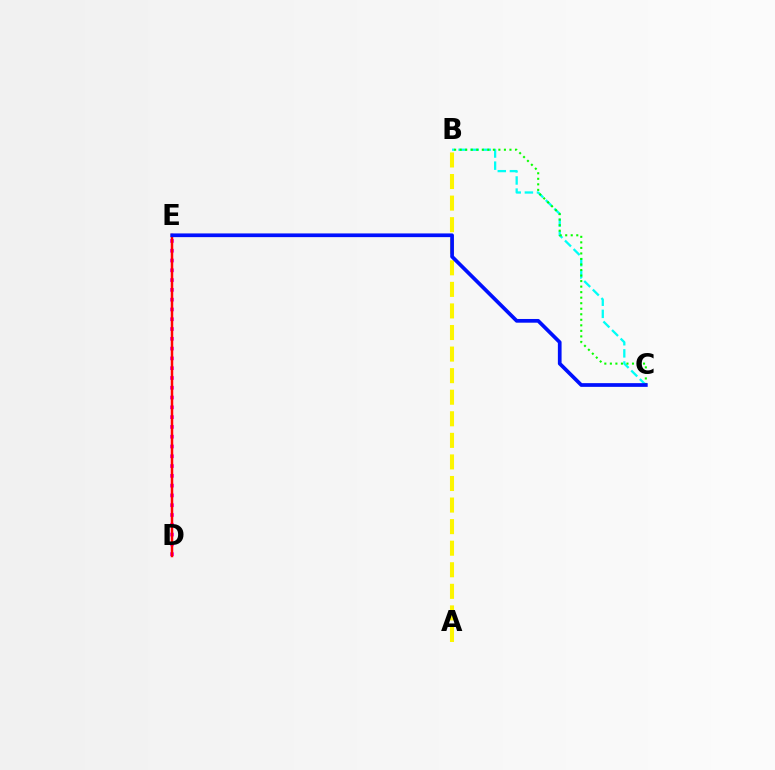{('B', 'C'): [{'color': '#00fff6', 'line_style': 'dashed', 'thickness': 1.65}, {'color': '#08ff00', 'line_style': 'dotted', 'thickness': 1.5}], ('D', 'E'): [{'color': '#ee00ff', 'line_style': 'dotted', 'thickness': 2.66}, {'color': '#ff0000', 'line_style': 'solid', 'thickness': 1.78}], ('A', 'B'): [{'color': '#fcf500', 'line_style': 'dashed', 'thickness': 2.93}], ('C', 'E'): [{'color': '#0010ff', 'line_style': 'solid', 'thickness': 2.67}]}